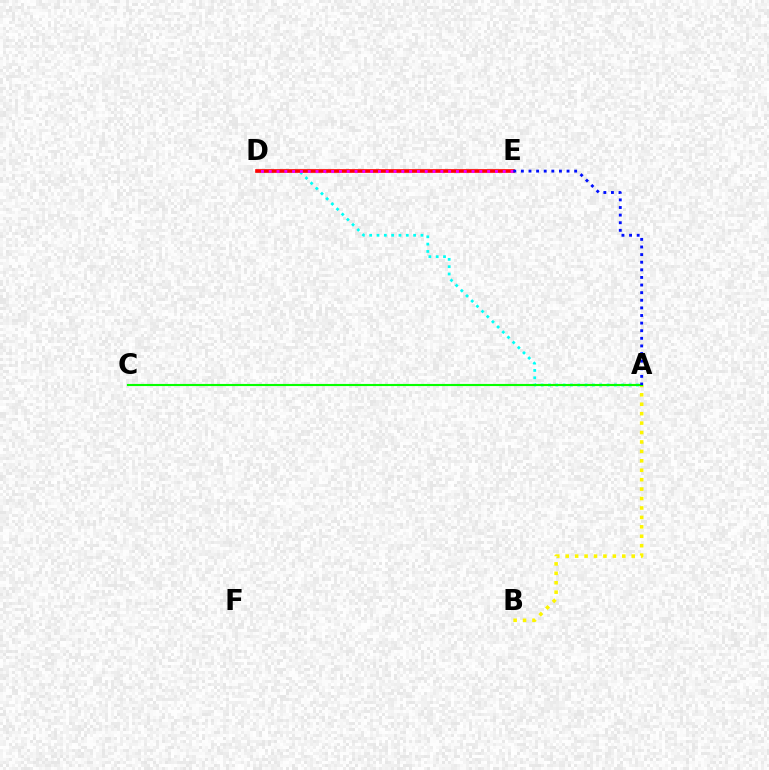{('A', 'D'): [{'color': '#00fff6', 'line_style': 'dotted', 'thickness': 1.99}], ('D', 'E'): [{'color': '#ff0000', 'line_style': 'solid', 'thickness': 2.63}, {'color': '#ee00ff', 'line_style': 'dotted', 'thickness': 2.12}], ('A', 'B'): [{'color': '#fcf500', 'line_style': 'dotted', 'thickness': 2.56}], ('A', 'C'): [{'color': '#08ff00', 'line_style': 'solid', 'thickness': 1.53}], ('A', 'E'): [{'color': '#0010ff', 'line_style': 'dotted', 'thickness': 2.07}]}